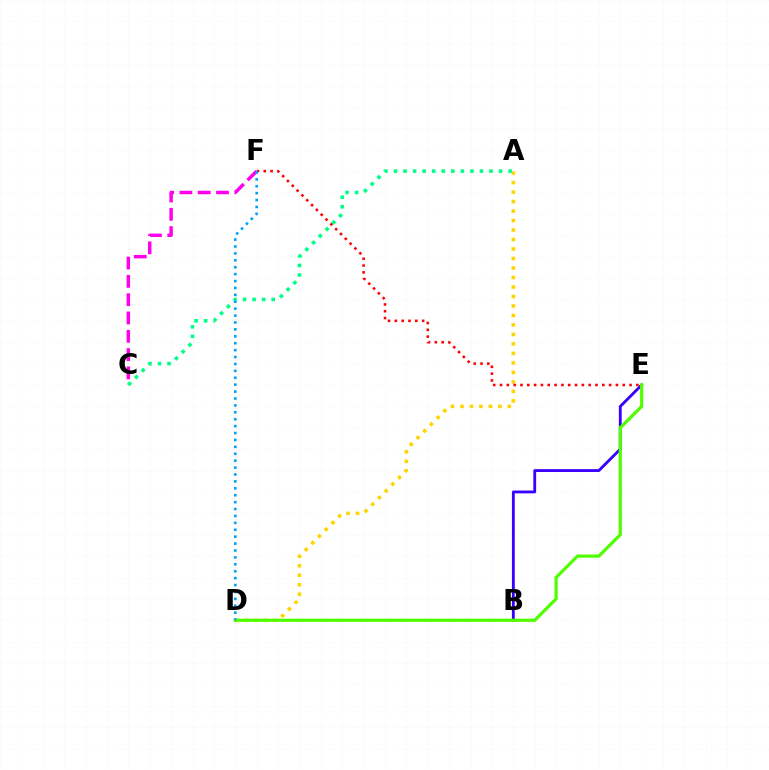{('A', 'D'): [{'color': '#ffd500', 'line_style': 'dotted', 'thickness': 2.58}], ('B', 'E'): [{'color': '#3700ff', 'line_style': 'solid', 'thickness': 2.04}], ('C', 'F'): [{'color': '#ff00ed', 'line_style': 'dashed', 'thickness': 2.49}], ('A', 'C'): [{'color': '#00ff86', 'line_style': 'dotted', 'thickness': 2.59}], ('E', 'F'): [{'color': '#ff0000', 'line_style': 'dotted', 'thickness': 1.85}], ('D', 'E'): [{'color': '#4fff00', 'line_style': 'solid', 'thickness': 2.32}], ('D', 'F'): [{'color': '#009eff', 'line_style': 'dotted', 'thickness': 1.88}]}